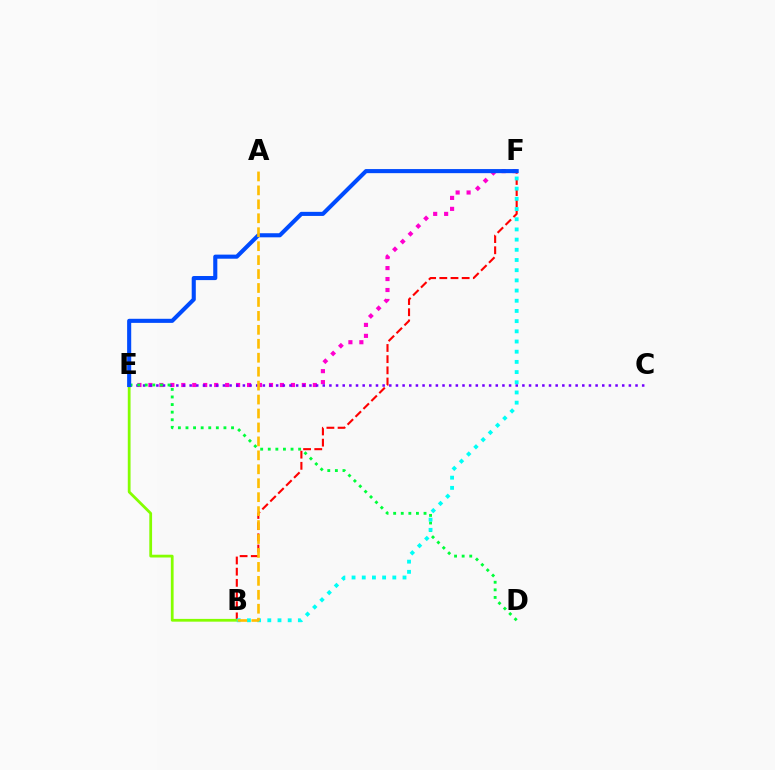{('B', 'F'): [{'color': '#ff0000', 'line_style': 'dashed', 'thickness': 1.52}, {'color': '#00fff6', 'line_style': 'dotted', 'thickness': 2.77}], ('B', 'E'): [{'color': '#84ff00', 'line_style': 'solid', 'thickness': 1.99}], ('E', 'F'): [{'color': '#ff00cf', 'line_style': 'dotted', 'thickness': 2.98}, {'color': '#004bff', 'line_style': 'solid', 'thickness': 2.95}], ('C', 'E'): [{'color': '#7200ff', 'line_style': 'dotted', 'thickness': 1.81}], ('D', 'E'): [{'color': '#00ff39', 'line_style': 'dotted', 'thickness': 2.06}], ('A', 'B'): [{'color': '#ffbd00', 'line_style': 'dashed', 'thickness': 1.89}]}